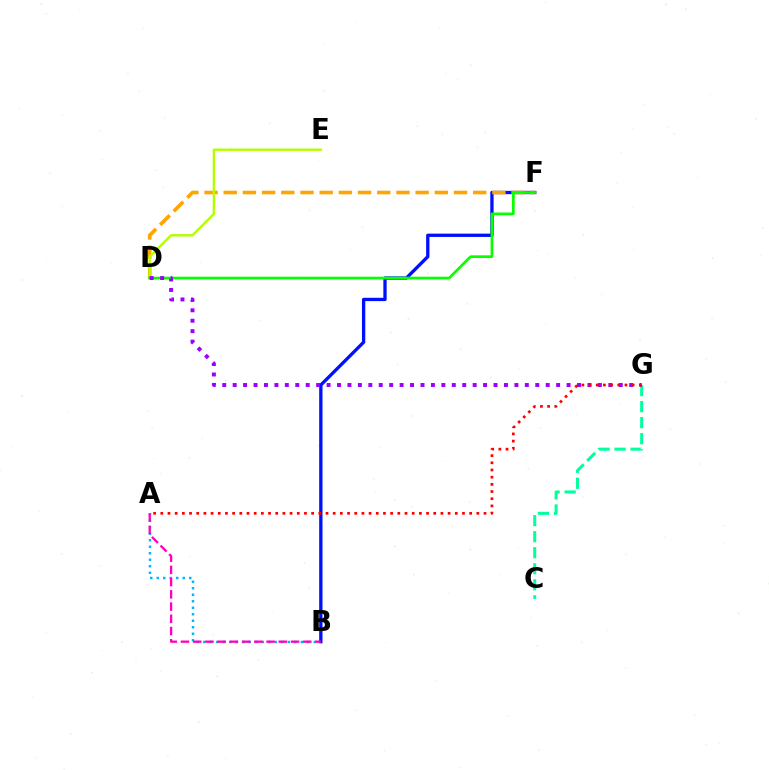{('A', 'B'): [{'color': '#00b5ff', 'line_style': 'dotted', 'thickness': 1.77}, {'color': '#ff00bd', 'line_style': 'dashed', 'thickness': 1.66}], ('B', 'F'): [{'color': '#0010ff', 'line_style': 'solid', 'thickness': 2.39}], ('D', 'F'): [{'color': '#ffa500', 'line_style': 'dashed', 'thickness': 2.61}, {'color': '#08ff00', 'line_style': 'solid', 'thickness': 1.94}], ('C', 'G'): [{'color': '#00ff9d', 'line_style': 'dashed', 'thickness': 2.18}], ('D', 'E'): [{'color': '#b3ff00', 'line_style': 'solid', 'thickness': 1.73}], ('D', 'G'): [{'color': '#9b00ff', 'line_style': 'dotted', 'thickness': 2.84}], ('A', 'G'): [{'color': '#ff0000', 'line_style': 'dotted', 'thickness': 1.95}]}